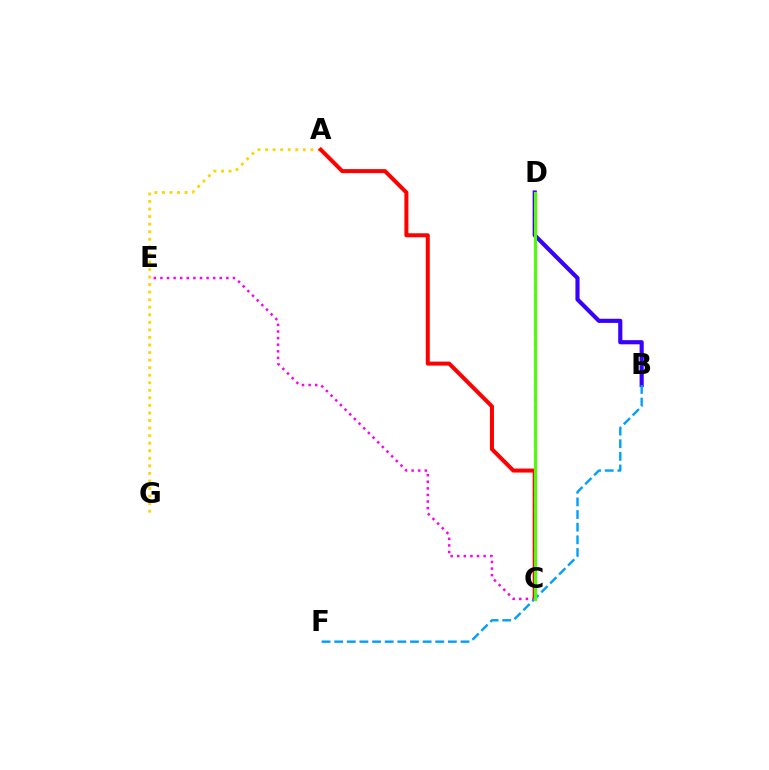{('B', 'D'): [{'color': '#3700ff', 'line_style': 'solid', 'thickness': 2.98}], ('C', 'E'): [{'color': '#ff00ed', 'line_style': 'dotted', 'thickness': 1.79}], ('A', 'G'): [{'color': '#ffd500', 'line_style': 'dotted', 'thickness': 2.05}], ('A', 'C'): [{'color': '#ff0000', 'line_style': 'solid', 'thickness': 2.89}], ('B', 'F'): [{'color': '#009eff', 'line_style': 'dashed', 'thickness': 1.72}], ('C', 'D'): [{'color': '#00ff86', 'line_style': 'dashed', 'thickness': 1.52}, {'color': '#4fff00', 'line_style': 'solid', 'thickness': 2.14}]}